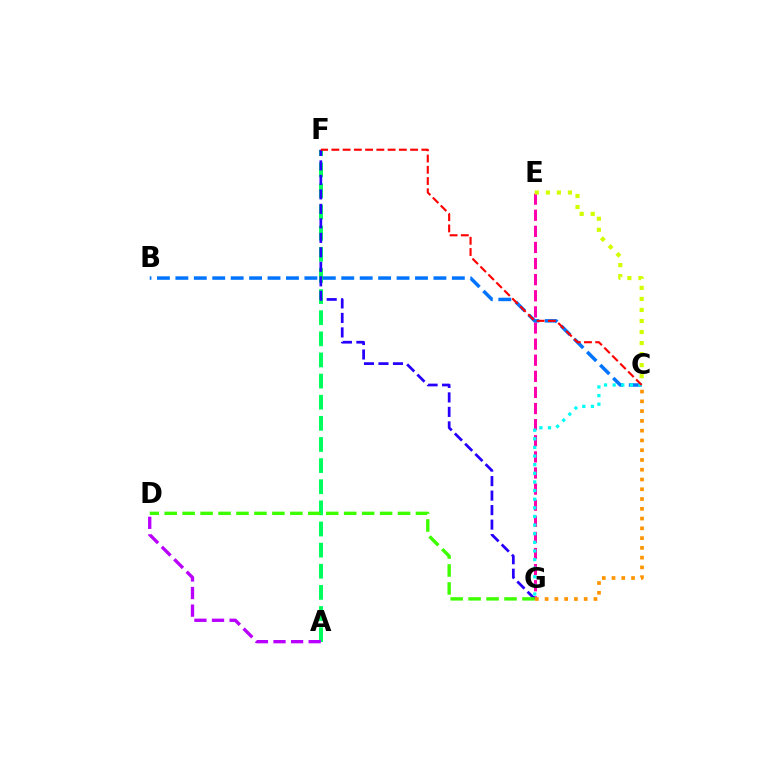{('E', 'G'): [{'color': '#ff00ac', 'line_style': 'dashed', 'thickness': 2.19}], ('B', 'C'): [{'color': '#0074ff', 'line_style': 'dashed', 'thickness': 2.5}], ('A', 'F'): [{'color': '#00ff5c', 'line_style': 'dashed', 'thickness': 2.87}], ('A', 'D'): [{'color': '#b900ff', 'line_style': 'dashed', 'thickness': 2.39}], ('F', 'G'): [{'color': '#2500ff', 'line_style': 'dashed', 'thickness': 1.97}], ('C', 'E'): [{'color': '#d1ff00', 'line_style': 'dotted', 'thickness': 3.0}], ('C', 'G'): [{'color': '#00fff6', 'line_style': 'dotted', 'thickness': 2.34}, {'color': '#ff9400', 'line_style': 'dotted', 'thickness': 2.65}], ('C', 'F'): [{'color': '#ff0000', 'line_style': 'dashed', 'thickness': 1.53}], ('D', 'G'): [{'color': '#3dff00', 'line_style': 'dashed', 'thickness': 2.44}]}